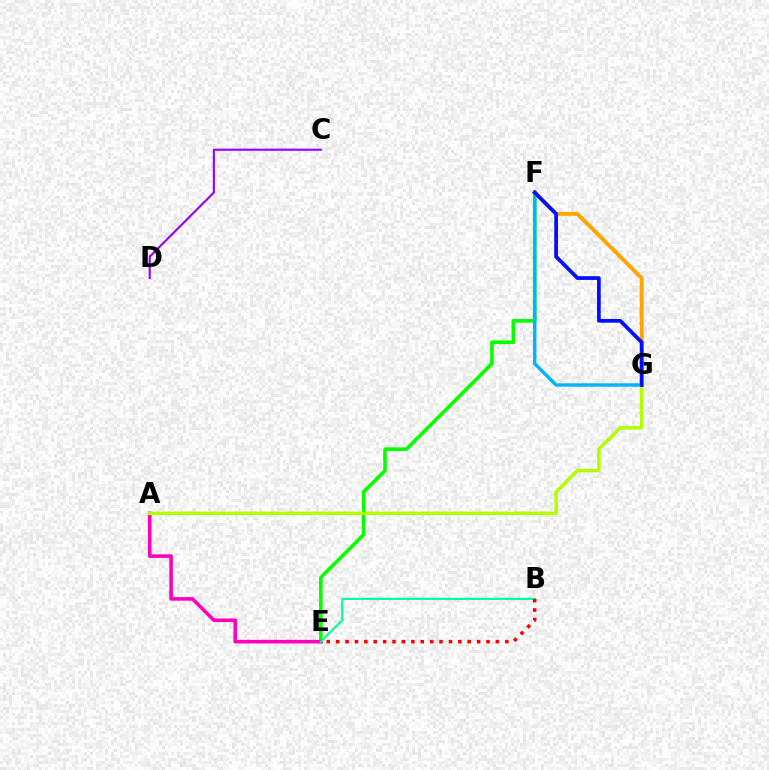{('E', 'F'): [{'color': '#08ff00', 'line_style': 'solid', 'thickness': 2.61}], ('A', 'E'): [{'color': '#ff00bd', 'line_style': 'solid', 'thickness': 2.59}], ('F', 'G'): [{'color': '#00b5ff', 'line_style': 'solid', 'thickness': 2.43}, {'color': '#ffa500', 'line_style': 'solid', 'thickness': 2.78}, {'color': '#0010ff', 'line_style': 'solid', 'thickness': 2.69}], ('B', 'E'): [{'color': '#00ff9d', 'line_style': 'solid', 'thickness': 1.54}, {'color': '#ff0000', 'line_style': 'dotted', 'thickness': 2.55}], ('A', 'G'): [{'color': '#b3ff00', 'line_style': 'solid', 'thickness': 2.48}], ('C', 'D'): [{'color': '#9b00ff', 'line_style': 'solid', 'thickness': 1.54}]}